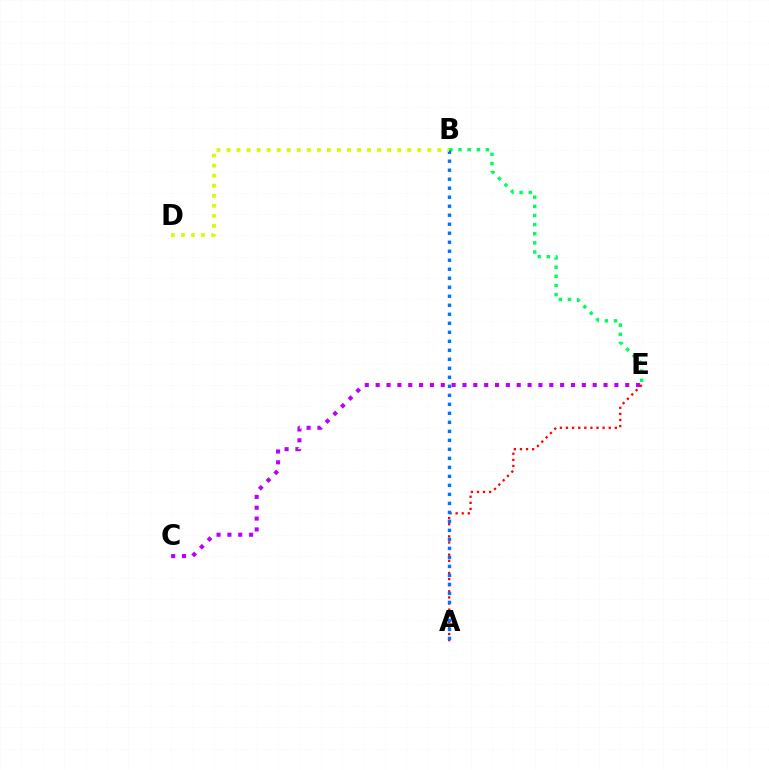{('B', 'E'): [{'color': '#00ff5c', 'line_style': 'dotted', 'thickness': 2.48}], ('C', 'E'): [{'color': '#b900ff', 'line_style': 'dotted', 'thickness': 2.95}], ('A', 'E'): [{'color': '#ff0000', 'line_style': 'dotted', 'thickness': 1.66}], ('A', 'B'): [{'color': '#0074ff', 'line_style': 'dotted', 'thickness': 2.45}], ('B', 'D'): [{'color': '#d1ff00', 'line_style': 'dotted', 'thickness': 2.73}]}